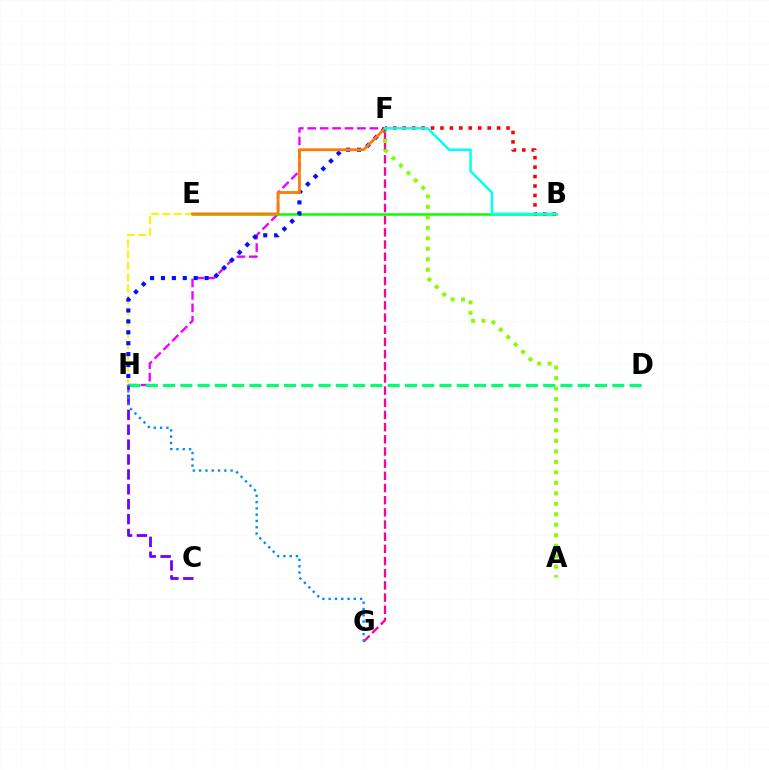{('F', 'H'): [{'color': '#ee00ff', 'line_style': 'dashed', 'thickness': 1.69}, {'color': '#0010ff', 'line_style': 'dotted', 'thickness': 2.96}], ('B', 'F'): [{'color': '#ff0000', 'line_style': 'dotted', 'thickness': 2.57}, {'color': '#00fff6', 'line_style': 'solid', 'thickness': 1.77}], ('B', 'E'): [{'color': '#08ff00', 'line_style': 'solid', 'thickness': 1.81}], ('F', 'G'): [{'color': '#ff0094', 'line_style': 'dashed', 'thickness': 1.65}], ('E', 'H'): [{'color': '#fcf500', 'line_style': 'dashed', 'thickness': 1.54}], ('A', 'F'): [{'color': '#84ff00', 'line_style': 'dotted', 'thickness': 2.85}], ('D', 'H'): [{'color': '#00ff74', 'line_style': 'dashed', 'thickness': 2.35}], ('E', 'F'): [{'color': '#ff7c00', 'line_style': 'solid', 'thickness': 2.01}], ('C', 'H'): [{'color': '#7200ff', 'line_style': 'dashed', 'thickness': 2.02}], ('G', 'H'): [{'color': '#008cff', 'line_style': 'dotted', 'thickness': 1.71}]}